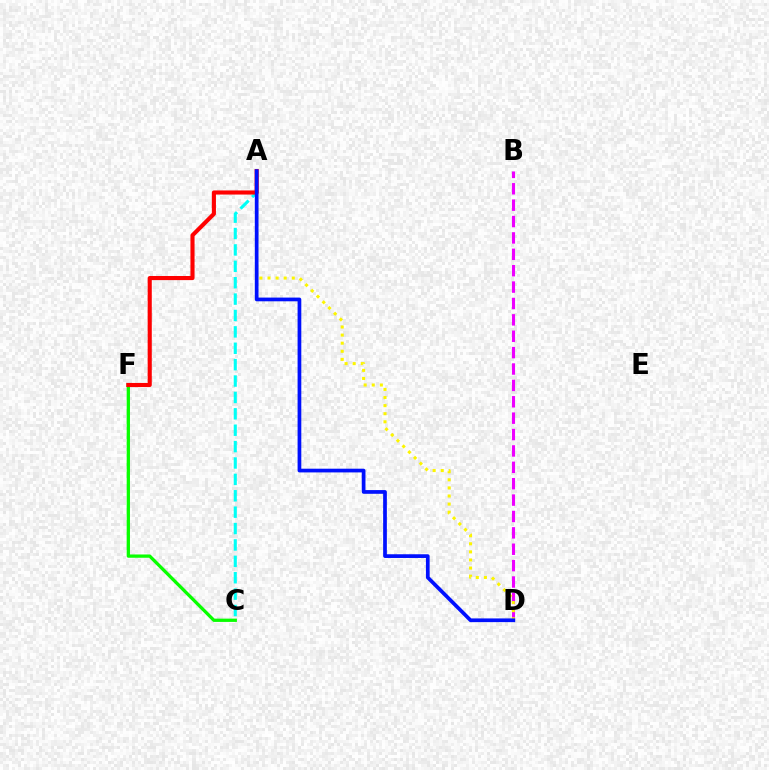{('B', 'D'): [{'color': '#ee00ff', 'line_style': 'dashed', 'thickness': 2.23}], ('C', 'F'): [{'color': '#08ff00', 'line_style': 'solid', 'thickness': 2.36}], ('A', 'C'): [{'color': '#00fff6', 'line_style': 'dashed', 'thickness': 2.23}], ('A', 'D'): [{'color': '#fcf500', 'line_style': 'dotted', 'thickness': 2.2}, {'color': '#0010ff', 'line_style': 'solid', 'thickness': 2.68}], ('A', 'F'): [{'color': '#ff0000', 'line_style': 'solid', 'thickness': 2.96}]}